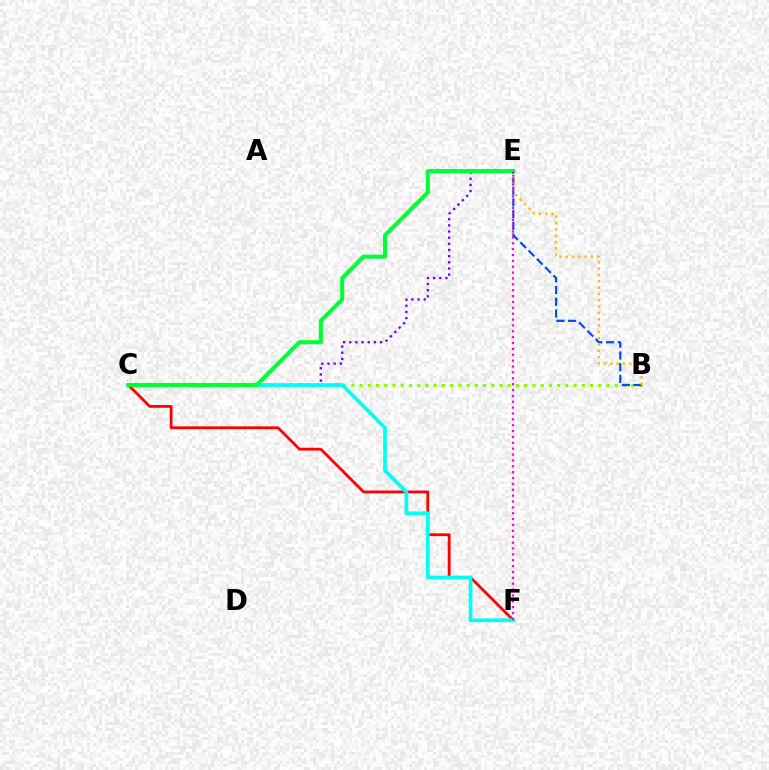{('C', 'E'): [{'color': '#7200ff', 'line_style': 'dotted', 'thickness': 1.67}, {'color': '#00ff39', 'line_style': 'solid', 'thickness': 2.95}], ('B', 'C'): [{'color': '#84ff00', 'line_style': 'dotted', 'thickness': 2.24}], ('B', 'E'): [{'color': '#004bff', 'line_style': 'dashed', 'thickness': 1.59}, {'color': '#ffbd00', 'line_style': 'dotted', 'thickness': 1.72}], ('C', 'F'): [{'color': '#ff0000', 'line_style': 'solid', 'thickness': 2.03}, {'color': '#00fff6', 'line_style': 'solid', 'thickness': 2.66}], ('E', 'F'): [{'color': '#ff00cf', 'line_style': 'dotted', 'thickness': 1.59}]}